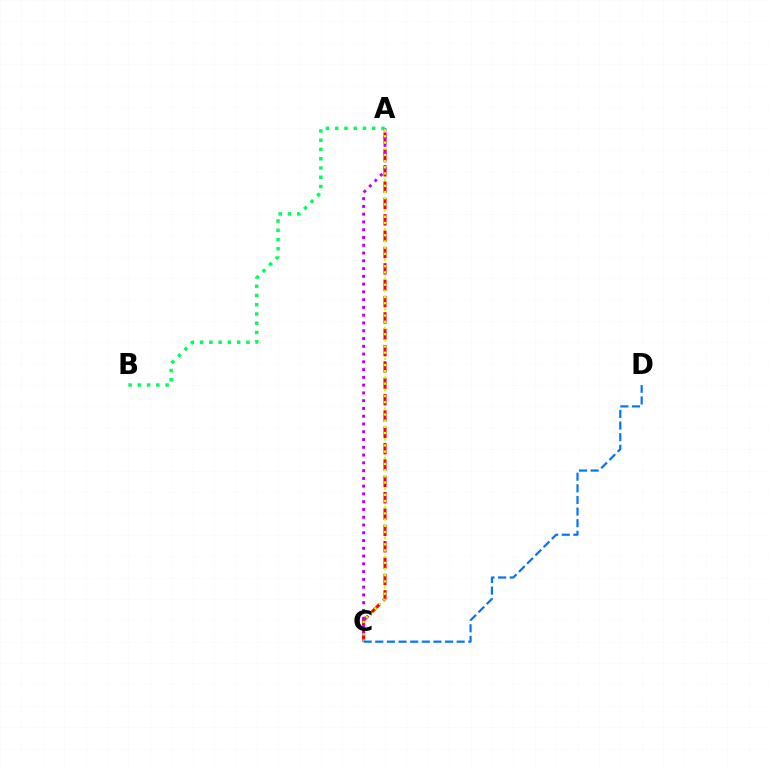{('A', 'C'): [{'color': '#ff0000', 'line_style': 'dashed', 'thickness': 2.22}, {'color': '#b900ff', 'line_style': 'dotted', 'thickness': 2.11}, {'color': '#d1ff00', 'line_style': 'dotted', 'thickness': 1.68}], ('A', 'B'): [{'color': '#00ff5c', 'line_style': 'dotted', 'thickness': 2.51}], ('C', 'D'): [{'color': '#0074ff', 'line_style': 'dashed', 'thickness': 1.58}]}